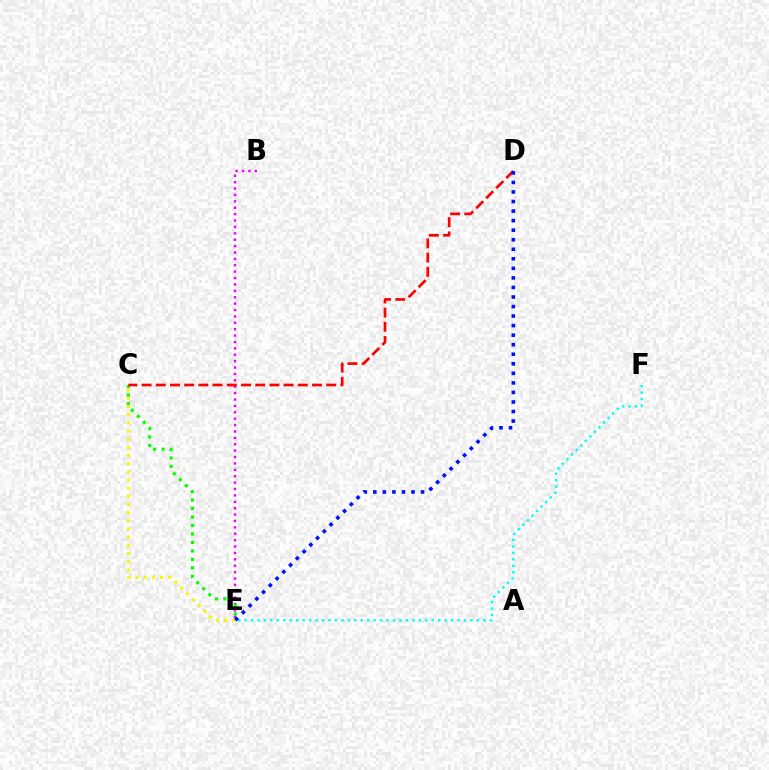{('B', 'E'): [{'color': '#ee00ff', 'line_style': 'dotted', 'thickness': 1.74}], ('C', 'E'): [{'color': '#08ff00', 'line_style': 'dotted', 'thickness': 2.3}, {'color': '#fcf500', 'line_style': 'dotted', 'thickness': 2.22}], ('C', 'D'): [{'color': '#ff0000', 'line_style': 'dashed', 'thickness': 1.93}], ('E', 'F'): [{'color': '#00fff6', 'line_style': 'dotted', 'thickness': 1.75}], ('D', 'E'): [{'color': '#0010ff', 'line_style': 'dotted', 'thickness': 2.59}]}